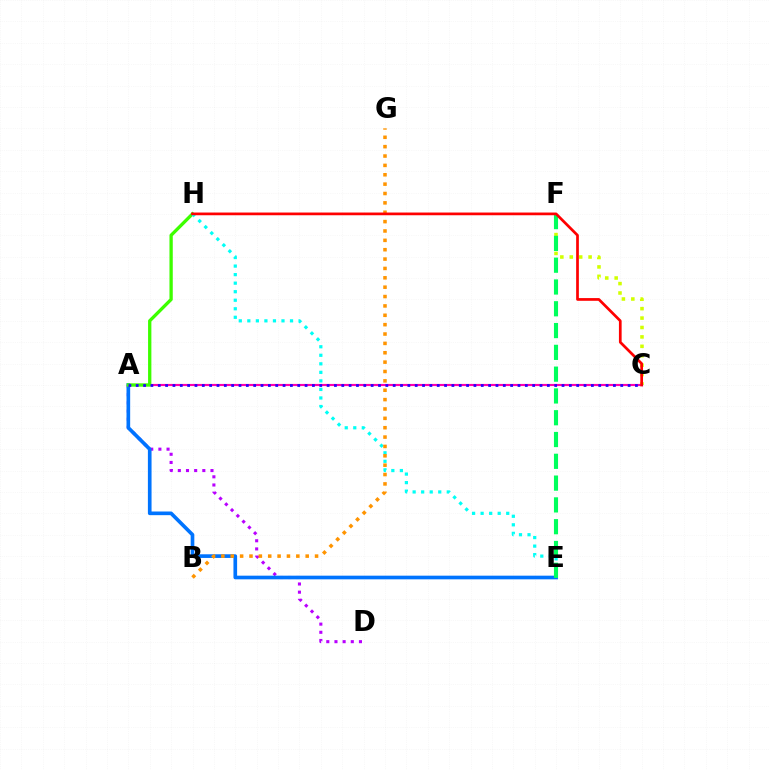{('C', 'F'): [{'color': '#d1ff00', 'line_style': 'dotted', 'thickness': 2.56}], ('A', 'D'): [{'color': '#b900ff', 'line_style': 'dotted', 'thickness': 2.22}], ('A', 'E'): [{'color': '#0074ff', 'line_style': 'solid', 'thickness': 2.63}], ('A', 'C'): [{'color': '#ff00ac', 'line_style': 'solid', 'thickness': 1.55}, {'color': '#2500ff', 'line_style': 'dotted', 'thickness': 1.99}], ('A', 'H'): [{'color': '#3dff00', 'line_style': 'solid', 'thickness': 2.38}], ('E', 'H'): [{'color': '#00fff6', 'line_style': 'dotted', 'thickness': 2.32}], ('E', 'F'): [{'color': '#00ff5c', 'line_style': 'dashed', 'thickness': 2.96}], ('B', 'G'): [{'color': '#ff9400', 'line_style': 'dotted', 'thickness': 2.55}], ('C', 'H'): [{'color': '#ff0000', 'line_style': 'solid', 'thickness': 1.95}]}